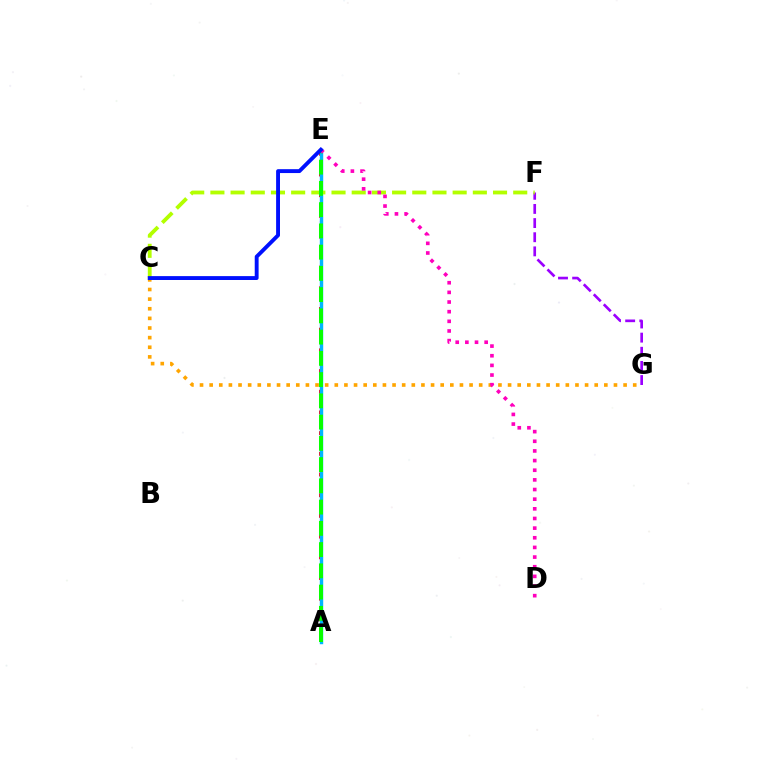{('A', 'E'): [{'color': '#00ff9d', 'line_style': 'dotted', 'thickness': 1.86}, {'color': '#ff0000', 'line_style': 'dotted', 'thickness': 2.81}, {'color': '#00b5ff', 'line_style': 'solid', 'thickness': 2.46}, {'color': '#08ff00', 'line_style': 'dashed', 'thickness': 2.89}], ('F', 'G'): [{'color': '#9b00ff', 'line_style': 'dashed', 'thickness': 1.92}], ('C', 'F'): [{'color': '#b3ff00', 'line_style': 'dashed', 'thickness': 2.74}], ('C', 'G'): [{'color': '#ffa500', 'line_style': 'dotted', 'thickness': 2.62}], ('D', 'E'): [{'color': '#ff00bd', 'line_style': 'dotted', 'thickness': 2.62}], ('C', 'E'): [{'color': '#0010ff', 'line_style': 'solid', 'thickness': 2.79}]}